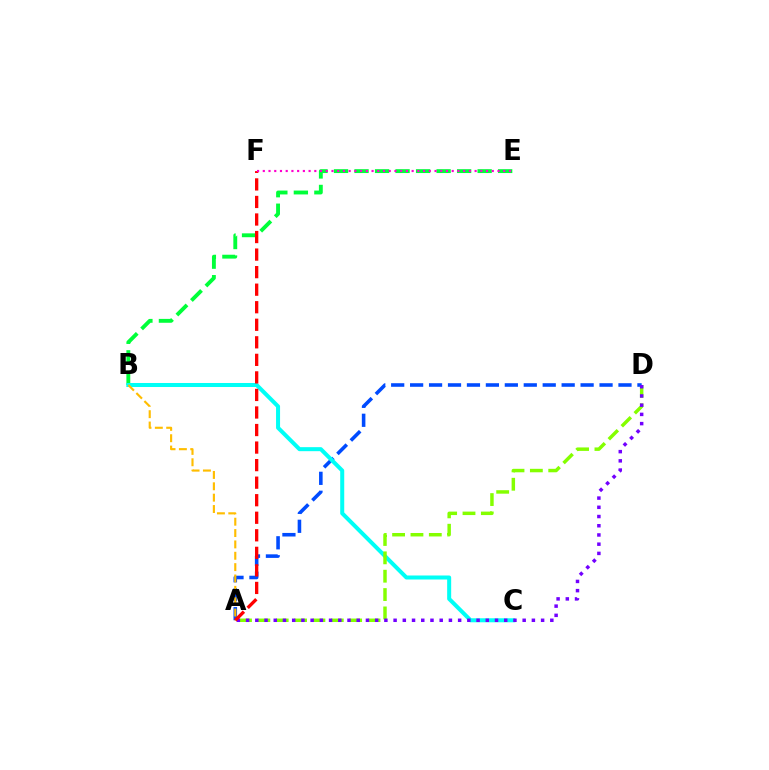{('A', 'D'): [{'color': '#004bff', 'line_style': 'dashed', 'thickness': 2.57}, {'color': '#84ff00', 'line_style': 'dashed', 'thickness': 2.49}, {'color': '#7200ff', 'line_style': 'dotted', 'thickness': 2.5}], ('B', 'E'): [{'color': '#00ff39', 'line_style': 'dashed', 'thickness': 2.79}], ('B', 'C'): [{'color': '#00fff6', 'line_style': 'solid', 'thickness': 2.89}], ('A', 'F'): [{'color': '#ff0000', 'line_style': 'dashed', 'thickness': 2.38}], ('E', 'F'): [{'color': '#ff00cf', 'line_style': 'dotted', 'thickness': 1.56}], ('A', 'B'): [{'color': '#ffbd00', 'line_style': 'dashed', 'thickness': 1.54}]}